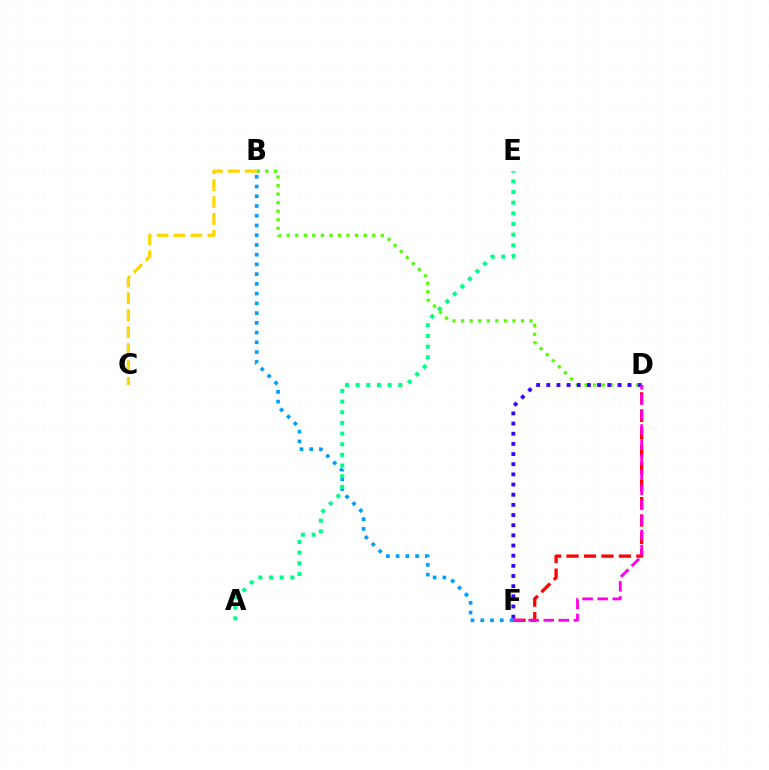{('B', 'F'): [{'color': '#009eff', 'line_style': 'dotted', 'thickness': 2.65}], ('B', 'C'): [{'color': '#ffd500', 'line_style': 'dashed', 'thickness': 2.3}], ('A', 'E'): [{'color': '#00ff86', 'line_style': 'dotted', 'thickness': 2.9}], ('B', 'D'): [{'color': '#4fff00', 'line_style': 'dotted', 'thickness': 2.32}], ('D', 'F'): [{'color': '#ff0000', 'line_style': 'dashed', 'thickness': 2.37}, {'color': '#3700ff', 'line_style': 'dotted', 'thickness': 2.76}, {'color': '#ff00ed', 'line_style': 'dashed', 'thickness': 2.05}]}